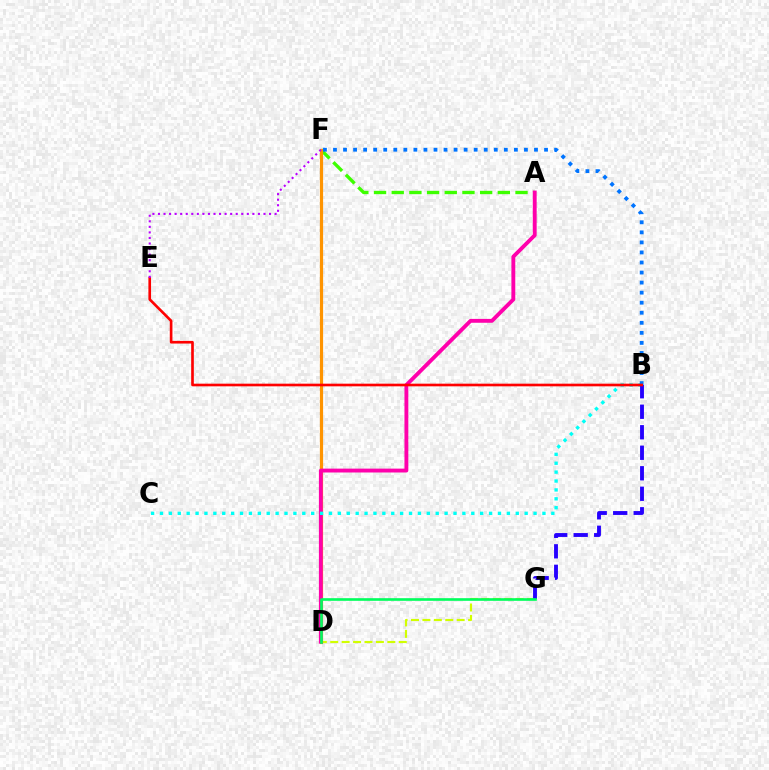{('D', 'G'): [{'color': '#d1ff00', 'line_style': 'dashed', 'thickness': 1.55}, {'color': '#00ff5c', 'line_style': 'solid', 'thickness': 1.9}], ('A', 'F'): [{'color': '#3dff00', 'line_style': 'dashed', 'thickness': 2.4}], ('D', 'F'): [{'color': '#ff9400', 'line_style': 'solid', 'thickness': 2.3}], ('A', 'D'): [{'color': '#ff00ac', 'line_style': 'solid', 'thickness': 2.79}], ('B', 'C'): [{'color': '#00fff6', 'line_style': 'dotted', 'thickness': 2.42}], ('B', 'G'): [{'color': '#2500ff', 'line_style': 'dashed', 'thickness': 2.79}], ('B', 'F'): [{'color': '#0074ff', 'line_style': 'dotted', 'thickness': 2.73}], ('B', 'E'): [{'color': '#ff0000', 'line_style': 'solid', 'thickness': 1.91}], ('E', 'F'): [{'color': '#b900ff', 'line_style': 'dotted', 'thickness': 1.51}]}